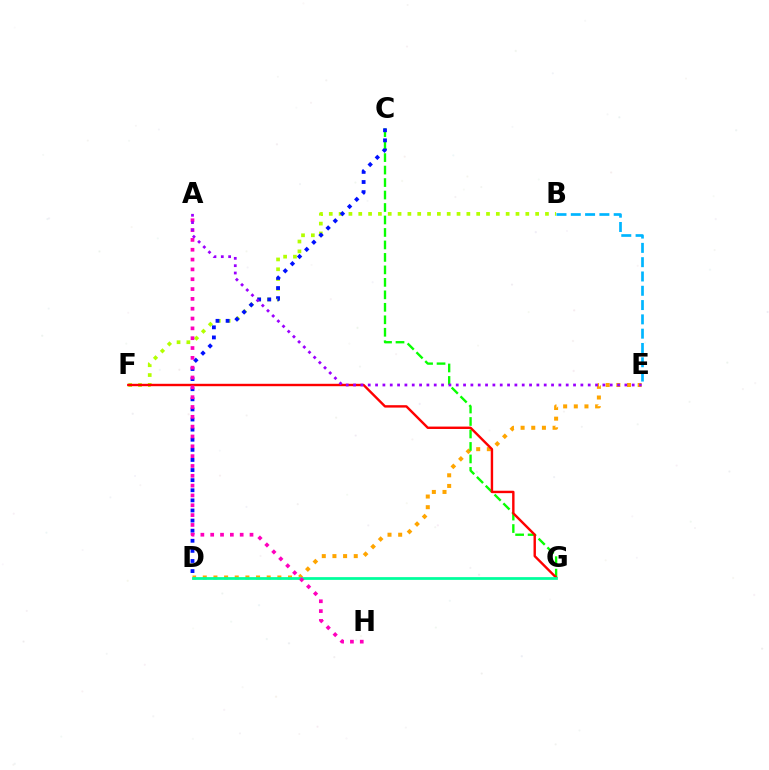{('D', 'E'): [{'color': '#ffa500', 'line_style': 'dotted', 'thickness': 2.9}], ('B', 'F'): [{'color': '#b3ff00', 'line_style': 'dotted', 'thickness': 2.67}], ('C', 'G'): [{'color': '#08ff00', 'line_style': 'dashed', 'thickness': 1.69}], ('F', 'G'): [{'color': '#ff0000', 'line_style': 'solid', 'thickness': 1.74}], ('B', 'E'): [{'color': '#00b5ff', 'line_style': 'dashed', 'thickness': 1.94}], ('D', 'G'): [{'color': '#00ff9d', 'line_style': 'solid', 'thickness': 1.98}], ('C', 'D'): [{'color': '#0010ff', 'line_style': 'dotted', 'thickness': 2.75}], ('A', 'H'): [{'color': '#ff00bd', 'line_style': 'dotted', 'thickness': 2.67}], ('A', 'E'): [{'color': '#9b00ff', 'line_style': 'dotted', 'thickness': 1.99}]}